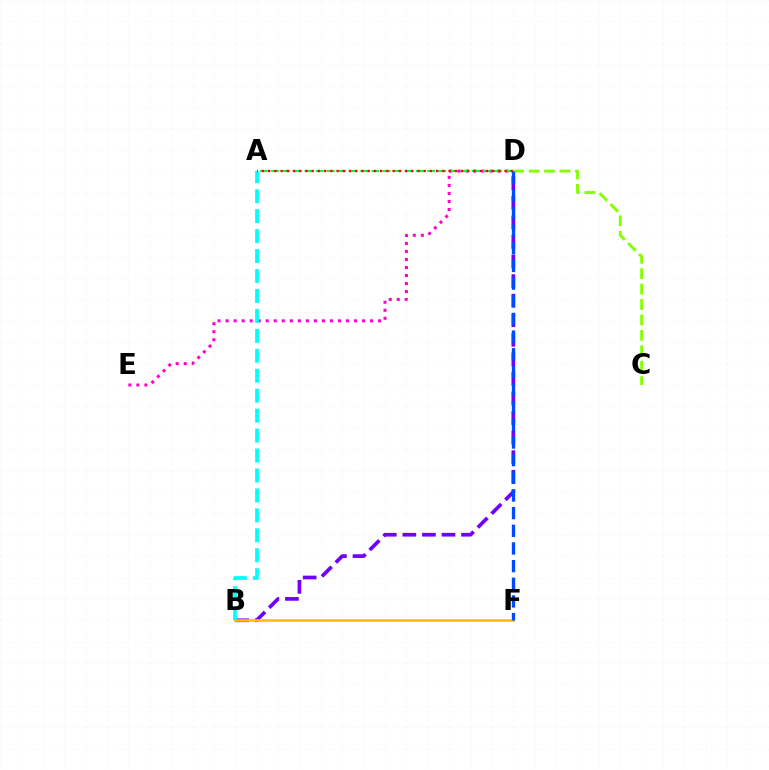{('B', 'D'): [{'color': '#7200ff', 'line_style': 'dashed', 'thickness': 2.66}], ('D', 'E'): [{'color': '#ff00cf', 'line_style': 'dotted', 'thickness': 2.18}], ('B', 'F'): [{'color': '#ffbd00', 'line_style': 'solid', 'thickness': 1.89}], ('A', 'D'): [{'color': '#00ff39', 'line_style': 'dashed', 'thickness': 1.51}, {'color': '#ff0000', 'line_style': 'dotted', 'thickness': 1.69}], ('C', 'D'): [{'color': '#84ff00', 'line_style': 'dashed', 'thickness': 2.09}], ('A', 'B'): [{'color': '#00fff6', 'line_style': 'dashed', 'thickness': 2.71}], ('D', 'F'): [{'color': '#004bff', 'line_style': 'dashed', 'thickness': 2.4}]}